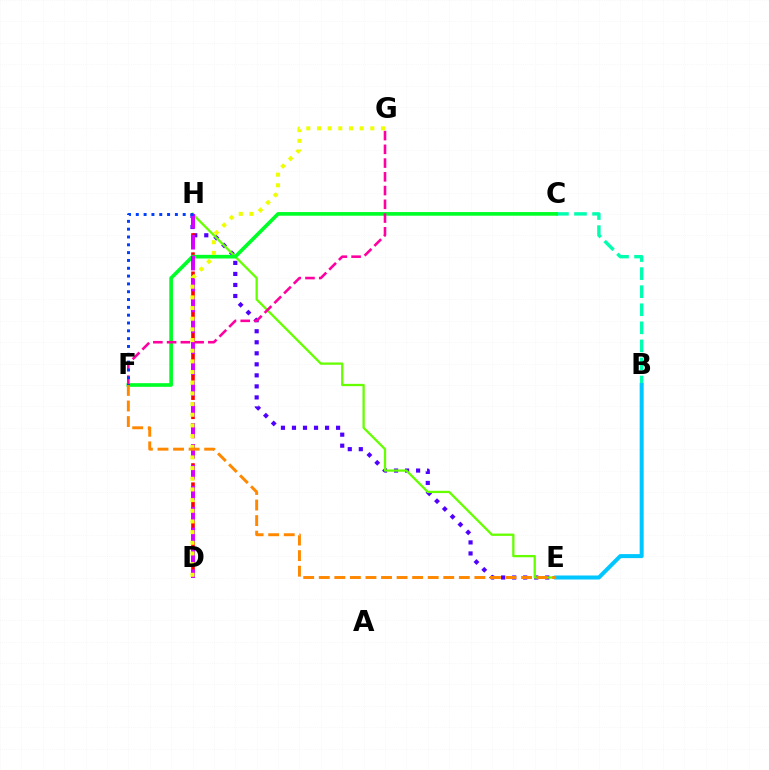{('B', 'C'): [{'color': '#00ffaf', 'line_style': 'dashed', 'thickness': 2.45}], ('E', 'H'): [{'color': '#4f00ff', 'line_style': 'dotted', 'thickness': 3.0}, {'color': '#66ff00', 'line_style': 'solid', 'thickness': 1.65}], ('D', 'H'): [{'color': '#ff0000', 'line_style': 'dashed', 'thickness': 2.6}, {'color': '#d600ff', 'line_style': 'dashed', 'thickness': 2.84}], ('B', 'E'): [{'color': '#00c7ff', 'line_style': 'solid', 'thickness': 2.88}], ('C', 'F'): [{'color': '#00ff27', 'line_style': 'solid', 'thickness': 2.64}], ('F', 'G'): [{'color': '#ff00a0', 'line_style': 'dashed', 'thickness': 1.87}], ('F', 'H'): [{'color': '#003fff', 'line_style': 'dotted', 'thickness': 2.12}], ('D', 'G'): [{'color': '#eeff00', 'line_style': 'dotted', 'thickness': 2.9}], ('E', 'F'): [{'color': '#ff8800', 'line_style': 'dashed', 'thickness': 2.11}]}